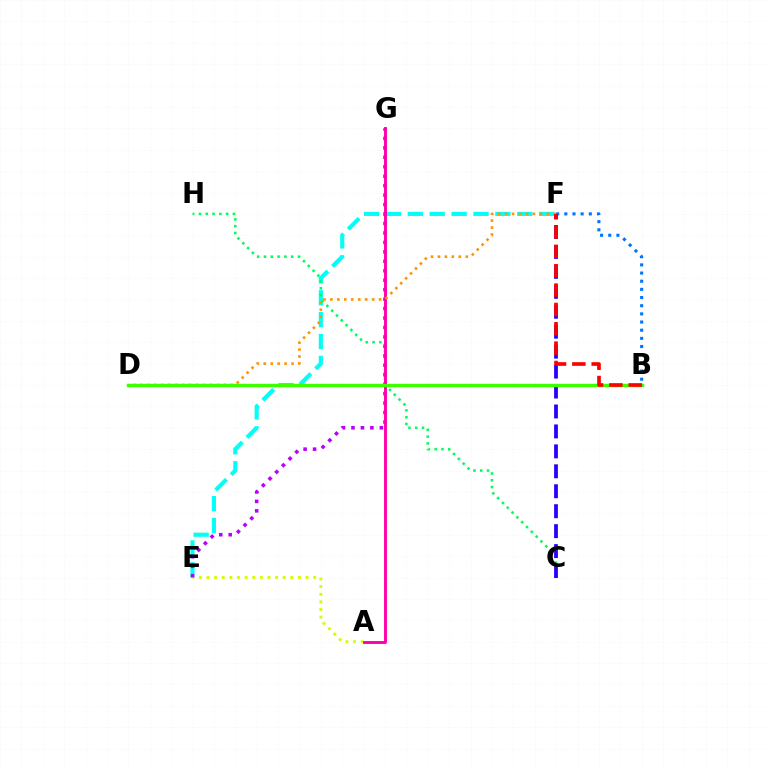{('E', 'F'): [{'color': '#00fff6', 'line_style': 'dashed', 'thickness': 2.97}], ('A', 'E'): [{'color': '#d1ff00', 'line_style': 'dotted', 'thickness': 2.07}], ('C', 'H'): [{'color': '#00ff5c', 'line_style': 'dotted', 'thickness': 1.85}], ('E', 'G'): [{'color': '#b900ff', 'line_style': 'dotted', 'thickness': 2.57}], ('B', 'F'): [{'color': '#0074ff', 'line_style': 'dotted', 'thickness': 2.22}, {'color': '#ff0000', 'line_style': 'dashed', 'thickness': 2.63}], ('A', 'G'): [{'color': '#ff00ac', 'line_style': 'solid', 'thickness': 2.09}], ('C', 'F'): [{'color': '#2500ff', 'line_style': 'dashed', 'thickness': 2.71}], ('D', 'F'): [{'color': '#ff9400', 'line_style': 'dotted', 'thickness': 1.89}], ('B', 'D'): [{'color': '#3dff00', 'line_style': 'solid', 'thickness': 2.47}]}